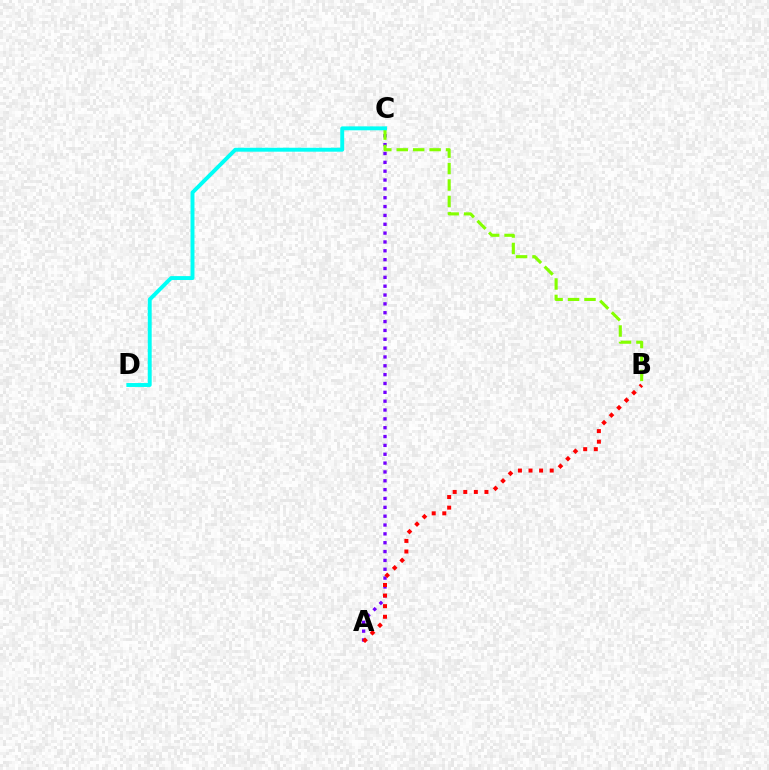{('A', 'C'): [{'color': '#7200ff', 'line_style': 'dotted', 'thickness': 2.4}], ('A', 'B'): [{'color': '#ff0000', 'line_style': 'dotted', 'thickness': 2.88}], ('B', 'C'): [{'color': '#84ff00', 'line_style': 'dashed', 'thickness': 2.23}], ('C', 'D'): [{'color': '#00fff6', 'line_style': 'solid', 'thickness': 2.82}]}